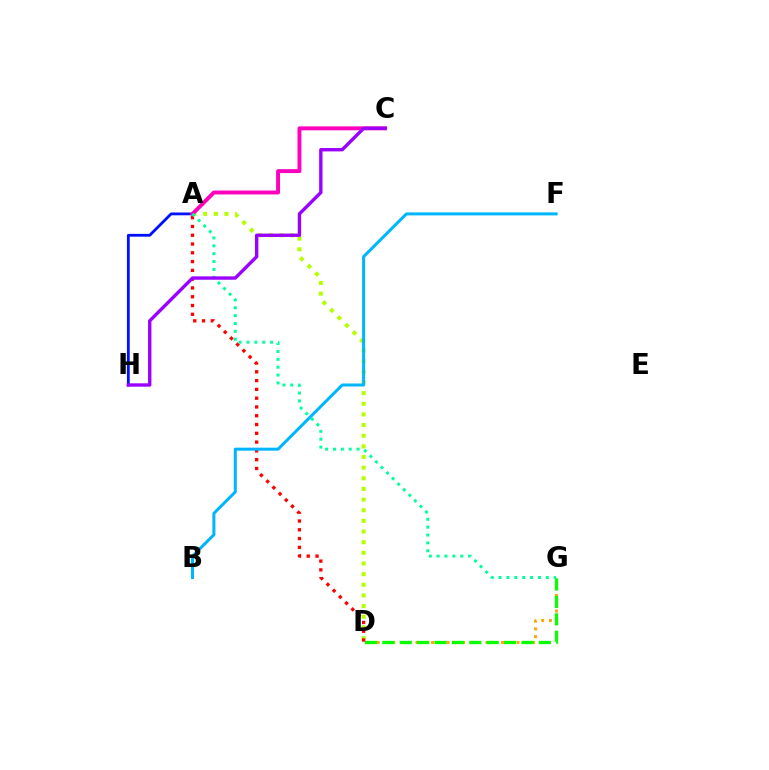{('A', 'H'): [{'color': '#0010ff', 'line_style': 'solid', 'thickness': 2.01}], ('D', 'G'): [{'color': '#ffa500', 'line_style': 'dotted', 'thickness': 2.11}, {'color': '#08ff00', 'line_style': 'dashed', 'thickness': 2.36}], ('A', 'D'): [{'color': '#b3ff00', 'line_style': 'dotted', 'thickness': 2.89}, {'color': '#ff0000', 'line_style': 'dotted', 'thickness': 2.39}], ('B', 'F'): [{'color': '#00b5ff', 'line_style': 'solid', 'thickness': 2.17}], ('A', 'C'): [{'color': '#ff00bd', 'line_style': 'solid', 'thickness': 2.82}], ('A', 'G'): [{'color': '#00ff9d', 'line_style': 'dotted', 'thickness': 2.14}], ('C', 'H'): [{'color': '#9b00ff', 'line_style': 'solid', 'thickness': 2.42}]}